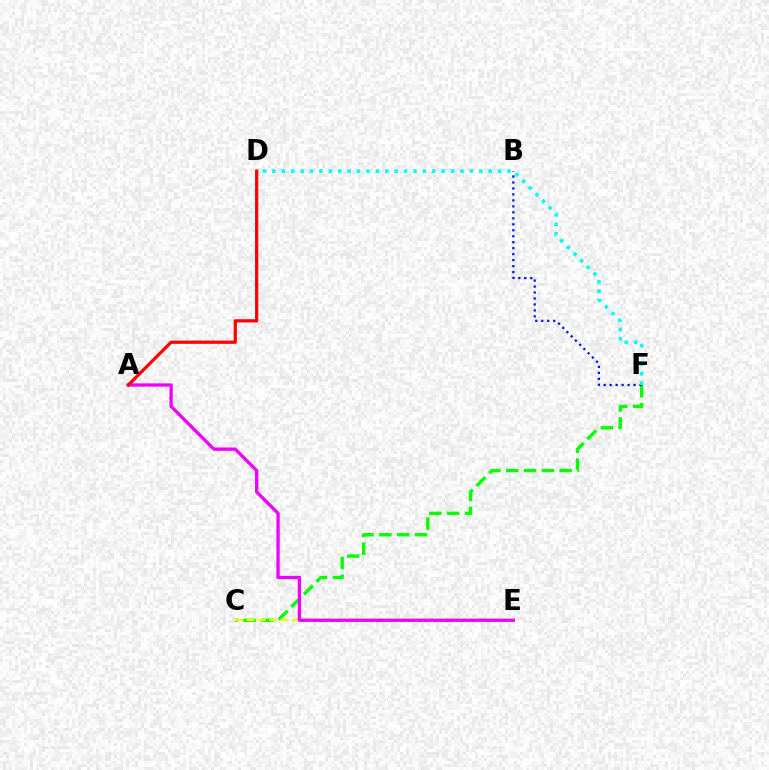{('C', 'F'): [{'color': '#08ff00', 'line_style': 'dashed', 'thickness': 2.42}], ('C', 'E'): [{'color': '#fcf500', 'line_style': 'dashed', 'thickness': 1.55}], ('B', 'F'): [{'color': '#0010ff', 'line_style': 'dotted', 'thickness': 1.62}], ('D', 'F'): [{'color': '#00fff6', 'line_style': 'dotted', 'thickness': 2.56}], ('A', 'E'): [{'color': '#ee00ff', 'line_style': 'solid', 'thickness': 2.37}], ('A', 'D'): [{'color': '#ff0000', 'line_style': 'solid', 'thickness': 2.32}]}